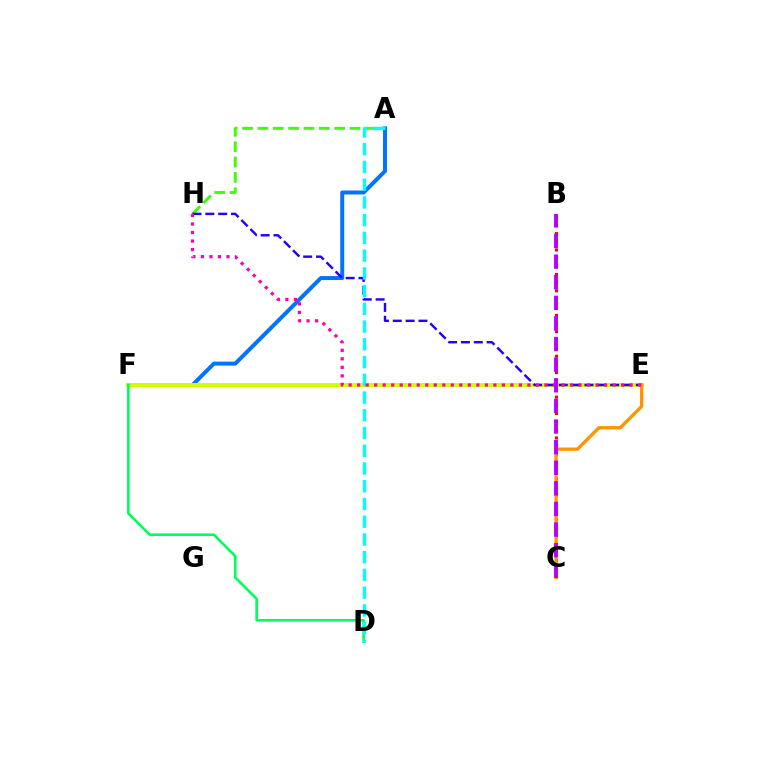{('B', 'C'): [{'color': '#ff0000', 'line_style': 'dotted', 'thickness': 2.22}, {'color': '#b900ff', 'line_style': 'dashed', 'thickness': 2.8}], ('A', 'F'): [{'color': '#0074ff', 'line_style': 'solid', 'thickness': 2.85}], ('A', 'H'): [{'color': '#3dff00', 'line_style': 'dashed', 'thickness': 2.08}], ('E', 'F'): [{'color': '#d1ff00', 'line_style': 'solid', 'thickness': 2.86}], ('D', 'F'): [{'color': '#00ff5c', 'line_style': 'solid', 'thickness': 1.88}], ('E', 'H'): [{'color': '#2500ff', 'line_style': 'dashed', 'thickness': 1.74}, {'color': '#ff00ac', 'line_style': 'dotted', 'thickness': 2.31}], ('C', 'E'): [{'color': '#ff9400', 'line_style': 'solid', 'thickness': 2.39}], ('A', 'D'): [{'color': '#00fff6', 'line_style': 'dashed', 'thickness': 2.41}]}